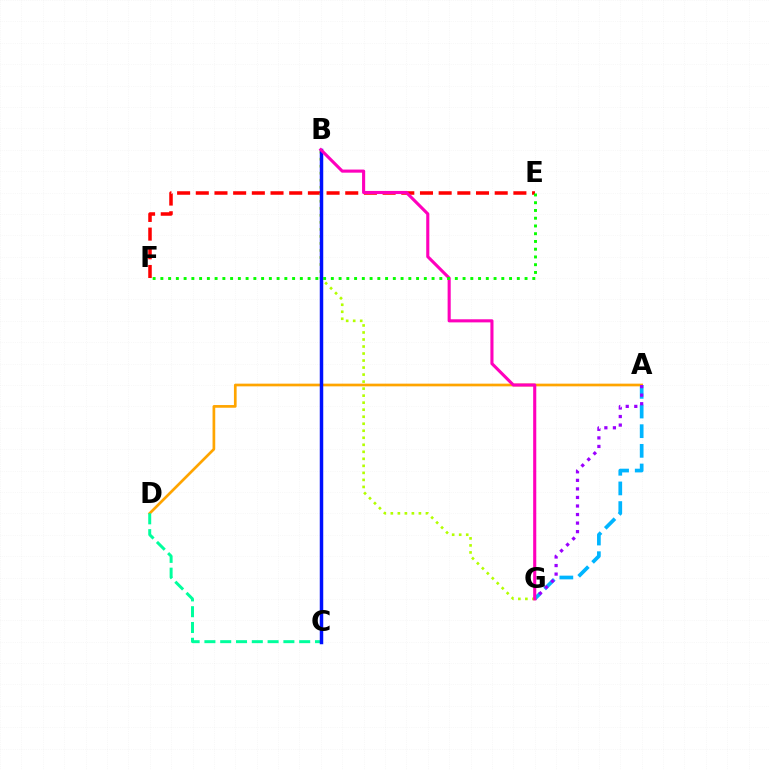{('E', 'F'): [{'color': '#ff0000', 'line_style': 'dashed', 'thickness': 2.54}, {'color': '#08ff00', 'line_style': 'dotted', 'thickness': 2.11}], ('A', 'G'): [{'color': '#00b5ff', 'line_style': 'dashed', 'thickness': 2.67}, {'color': '#9b00ff', 'line_style': 'dotted', 'thickness': 2.32}], ('A', 'D'): [{'color': '#ffa500', 'line_style': 'solid', 'thickness': 1.94}], ('C', 'D'): [{'color': '#00ff9d', 'line_style': 'dashed', 'thickness': 2.15}], ('B', 'G'): [{'color': '#b3ff00', 'line_style': 'dotted', 'thickness': 1.91}, {'color': '#ff00bd', 'line_style': 'solid', 'thickness': 2.23}], ('B', 'C'): [{'color': '#0010ff', 'line_style': 'solid', 'thickness': 2.5}]}